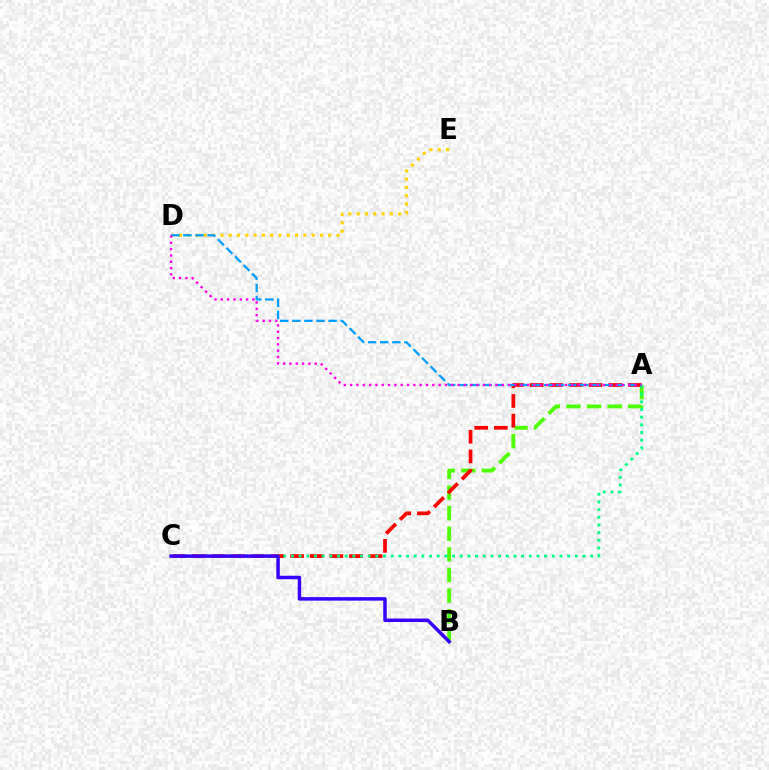{('D', 'E'): [{'color': '#ffd500', 'line_style': 'dotted', 'thickness': 2.25}], ('A', 'B'): [{'color': '#4fff00', 'line_style': 'dashed', 'thickness': 2.8}], ('A', 'C'): [{'color': '#ff0000', 'line_style': 'dashed', 'thickness': 2.67}, {'color': '#00ff86', 'line_style': 'dotted', 'thickness': 2.08}], ('A', 'D'): [{'color': '#009eff', 'line_style': 'dashed', 'thickness': 1.64}, {'color': '#ff00ed', 'line_style': 'dotted', 'thickness': 1.72}], ('B', 'C'): [{'color': '#3700ff', 'line_style': 'solid', 'thickness': 2.51}]}